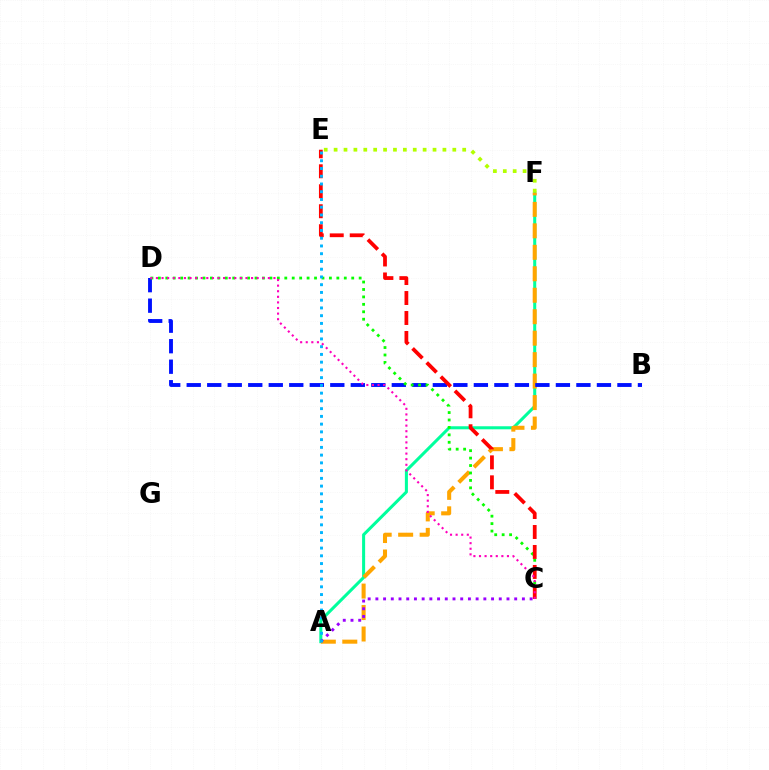{('A', 'F'): [{'color': '#00ff9d', 'line_style': 'solid', 'thickness': 2.19}, {'color': '#ffa500', 'line_style': 'dashed', 'thickness': 2.92}], ('B', 'D'): [{'color': '#0010ff', 'line_style': 'dashed', 'thickness': 2.79}], ('E', 'F'): [{'color': '#b3ff00', 'line_style': 'dotted', 'thickness': 2.69}], ('C', 'D'): [{'color': '#08ff00', 'line_style': 'dotted', 'thickness': 2.02}, {'color': '#ff00bd', 'line_style': 'dotted', 'thickness': 1.52}], ('C', 'E'): [{'color': '#ff0000', 'line_style': 'dashed', 'thickness': 2.71}], ('A', 'C'): [{'color': '#9b00ff', 'line_style': 'dotted', 'thickness': 2.1}], ('A', 'E'): [{'color': '#00b5ff', 'line_style': 'dotted', 'thickness': 2.1}]}